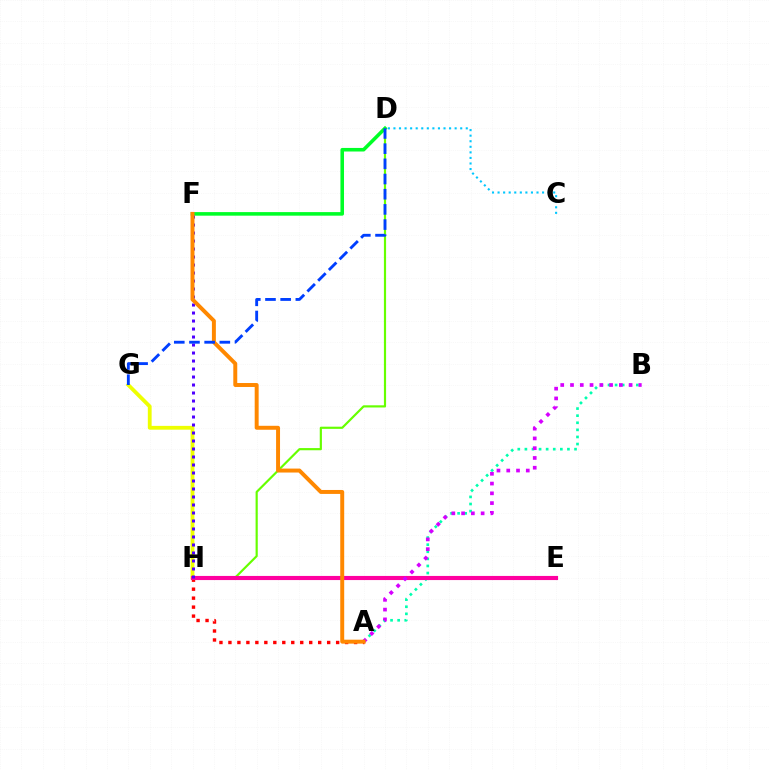{('A', 'B'): [{'color': '#00ffaf', 'line_style': 'dotted', 'thickness': 1.93}, {'color': '#d600ff', 'line_style': 'dotted', 'thickness': 2.65}], ('G', 'H'): [{'color': '#eeff00', 'line_style': 'solid', 'thickness': 2.74}], ('C', 'D'): [{'color': '#00c7ff', 'line_style': 'dotted', 'thickness': 1.51}], ('A', 'H'): [{'color': '#ff0000', 'line_style': 'dotted', 'thickness': 2.44}], ('D', 'H'): [{'color': '#66ff00', 'line_style': 'solid', 'thickness': 1.57}], ('E', 'H'): [{'color': '#ff00a0', 'line_style': 'solid', 'thickness': 2.97}], ('D', 'F'): [{'color': '#00ff27', 'line_style': 'solid', 'thickness': 2.57}], ('F', 'H'): [{'color': '#4f00ff', 'line_style': 'dotted', 'thickness': 2.17}], ('A', 'F'): [{'color': '#ff8800', 'line_style': 'solid', 'thickness': 2.85}], ('D', 'G'): [{'color': '#003fff', 'line_style': 'dashed', 'thickness': 2.06}]}